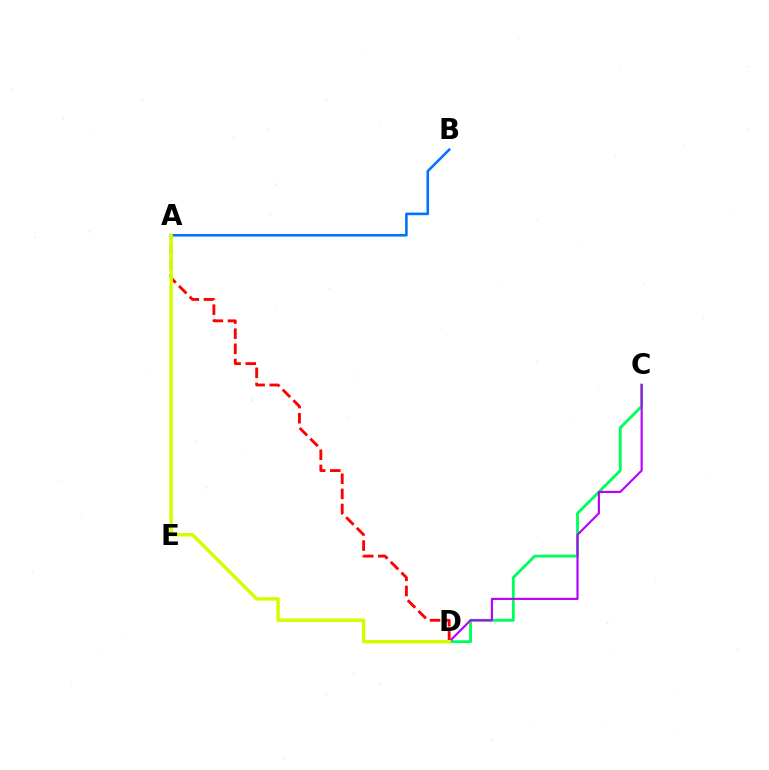{('C', 'D'): [{'color': '#00ff5c', 'line_style': 'solid', 'thickness': 2.05}, {'color': '#b900ff', 'line_style': 'solid', 'thickness': 1.55}], ('A', 'D'): [{'color': '#ff0000', 'line_style': 'dashed', 'thickness': 2.06}, {'color': '#d1ff00', 'line_style': 'solid', 'thickness': 2.5}], ('A', 'B'): [{'color': '#0074ff', 'line_style': 'solid', 'thickness': 1.87}]}